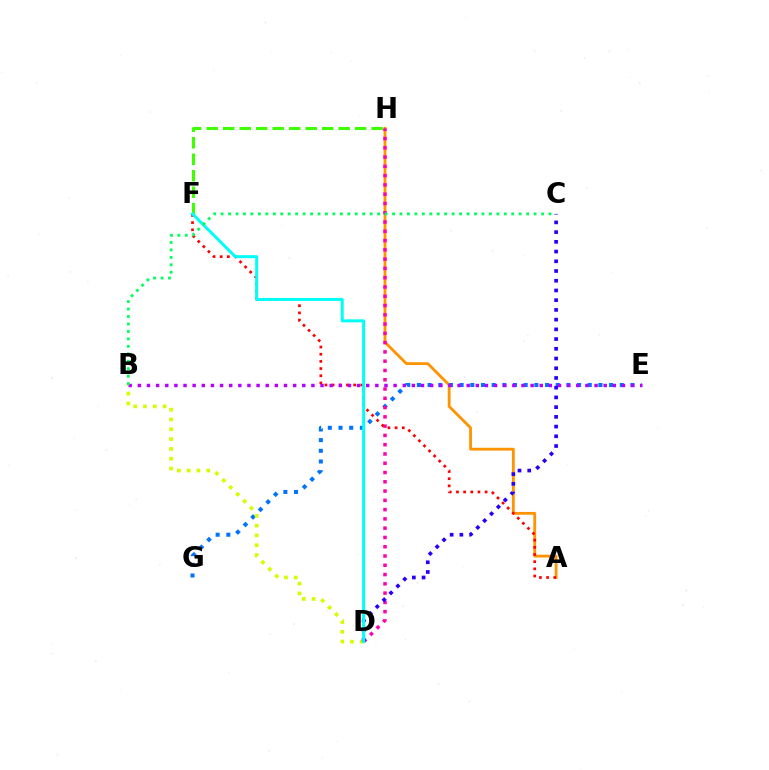{('A', 'H'): [{'color': '#ff9400', 'line_style': 'solid', 'thickness': 2.02}], ('E', 'G'): [{'color': '#0074ff', 'line_style': 'dotted', 'thickness': 2.9}], ('B', 'D'): [{'color': '#d1ff00', 'line_style': 'dotted', 'thickness': 2.66}], ('D', 'H'): [{'color': '#ff00ac', 'line_style': 'dotted', 'thickness': 2.52}], ('A', 'F'): [{'color': '#ff0000', 'line_style': 'dotted', 'thickness': 1.95}], ('B', 'E'): [{'color': '#b900ff', 'line_style': 'dotted', 'thickness': 2.48}], ('C', 'D'): [{'color': '#2500ff', 'line_style': 'dotted', 'thickness': 2.64}], ('F', 'H'): [{'color': '#3dff00', 'line_style': 'dashed', 'thickness': 2.24}], ('D', 'F'): [{'color': '#00fff6', 'line_style': 'solid', 'thickness': 2.16}], ('B', 'C'): [{'color': '#00ff5c', 'line_style': 'dotted', 'thickness': 2.02}]}